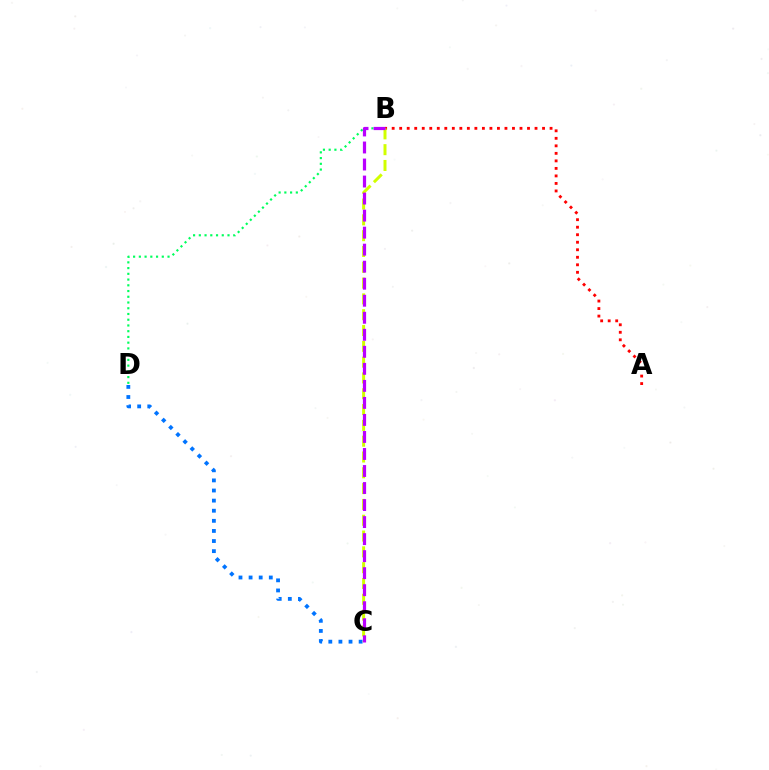{('C', 'D'): [{'color': '#0074ff', 'line_style': 'dotted', 'thickness': 2.75}], ('B', 'D'): [{'color': '#00ff5c', 'line_style': 'dotted', 'thickness': 1.56}], ('A', 'B'): [{'color': '#ff0000', 'line_style': 'dotted', 'thickness': 2.04}], ('B', 'C'): [{'color': '#d1ff00', 'line_style': 'dashed', 'thickness': 2.15}, {'color': '#b900ff', 'line_style': 'dashed', 'thickness': 2.31}]}